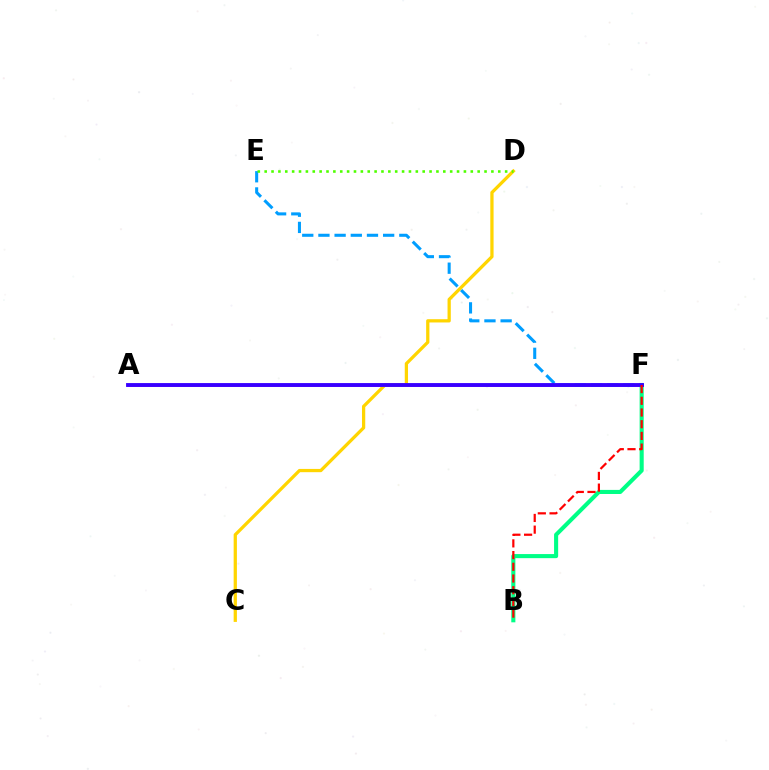{('A', 'F'): [{'color': '#ff00ed', 'line_style': 'solid', 'thickness': 1.88}, {'color': '#3700ff', 'line_style': 'solid', 'thickness': 2.78}], ('E', 'F'): [{'color': '#009eff', 'line_style': 'dashed', 'thickness': 2.2}], ('C', 'D'): [{'color': '#ffd500', 'line_style': 'solid', 'thickness': 2.34}], ('B', 'F'): [{'color': '#00ff86', 'line_style': 'solid', 'thickness': 2.94}, {'color': '#ff0000', 'line_style': 'dashed', 'thickness': 1.59}], ('D', 'E'): [{'color': '#4fff00', 'line_style': 'dotted', 'thickness': 1.87}]}